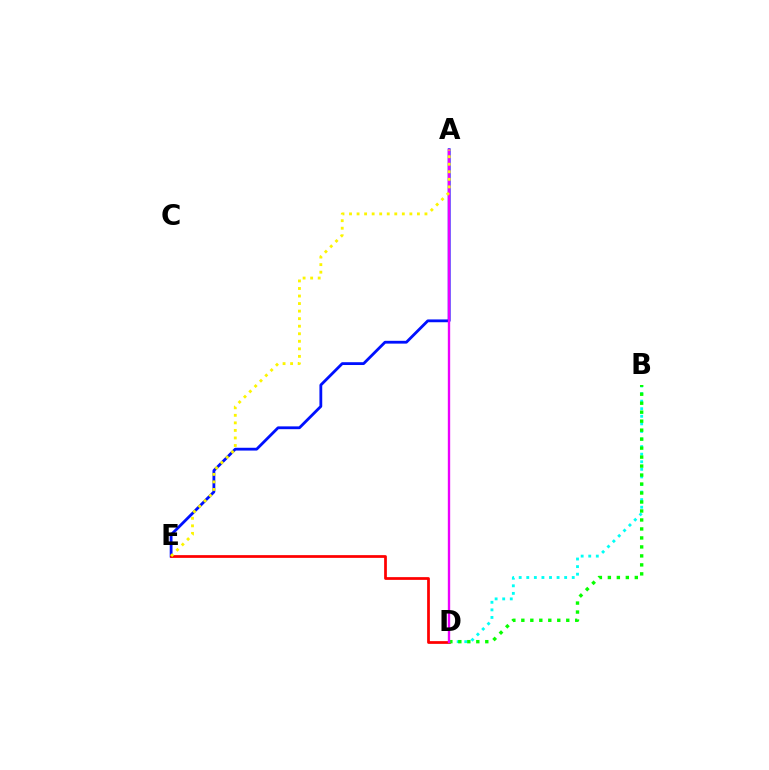{('A', 'E'): [{'color': '#0010ff', 'line_style': 'solid', 'thickness': 2.02}, {'color': '#fcf500', 'line_style': 'dotted', 'thickness': 2.05}], ('D', 'E'): [{'color': '#ff0000', 'line_style': 'solid', 'thickness': 1.97}], ('B', 'D'): [{'color': '#00fff6', 'line_style': 'dotted', 'thickness': 2.06}, {'color': '#08ff00', 'line_style': 'dotted', 'thickness': 2.44}], ('A', 'D'): [{'color': '#ee00ff', 'line_style': 'solid', 'thickness': 1.7}]}